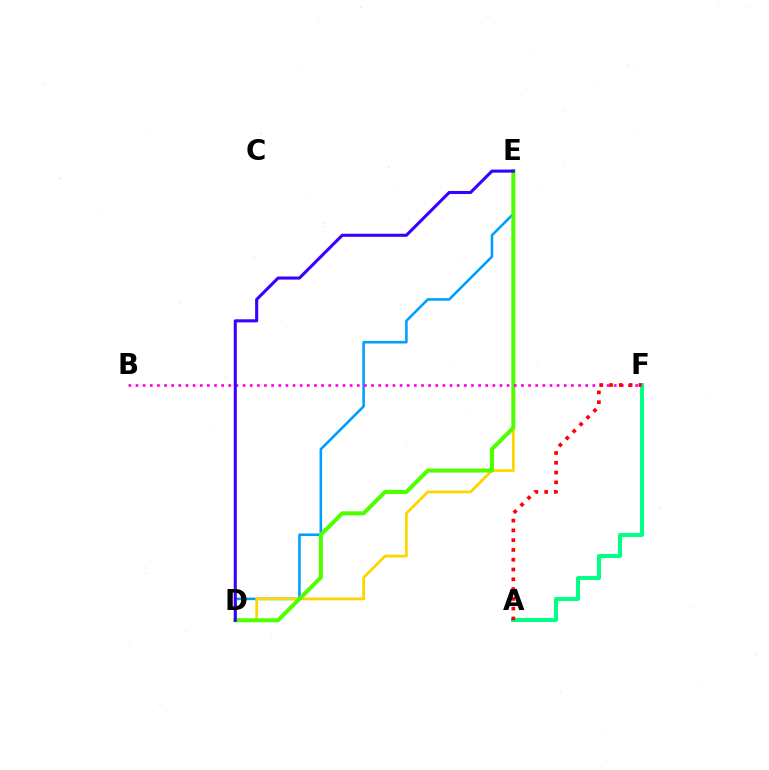{('D', 'E'): [{'color': '#009eff', 'line_style': 'solid', 'thickness': 1.86}, {'color': '#ffd500', 'line_style': 'solid', 'thickness': 2.0}, {'color': '#4fff00', 'line_style': 'solid', 'thickness': 2.9}, {'color': '#3700ff', 'line_style': 'solid', 'thickness': 2.22}], ('B', 'F'): [{'color': '#ff00ed', 'line_style': 'dotted', 'thickness': 1.94}], ('A', 'F'): [{'color': '#00ff86', 'line_style': 'solid', 'thickness': 2.86}, {'color': '#ff0000', 'line_style': 'dotted', 'thickness': 2.66}]}